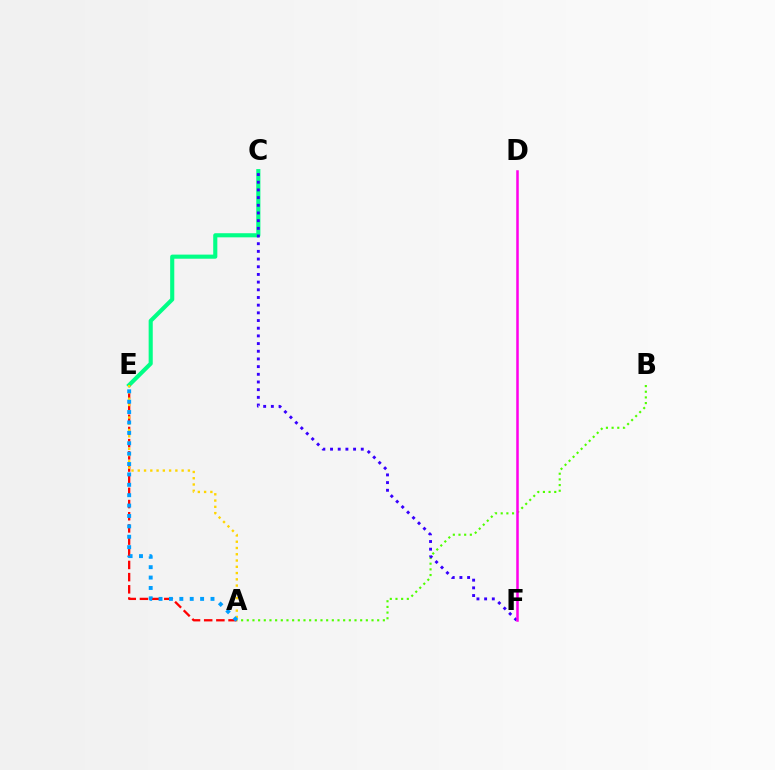{('C', 'E'): [{'color': '#00ff86', 'line_style': 'solid', 'thickness': 2.96}], ('A', 'B'): [{'color': '#4fff00', 'line_style': 'dotted', 'thickness': 1.54}], ('A', 'E'): [{'color': '#ff0000', 'line_style': 'dashed', 'thickness': 1.65}, {'color': '#ffd500', 'line_style': 'dotted', 'thickness': 1.7}, {'color': '#009eff', 'line_style': 'dotted', 'thickness': 2.82}], ('C', 'F'): [{'color': '#3700ff', 'line_style': 'dotted', 'thickness': 2.09}], ('D', 'F'): [{'color': '#ff00ed', 'line_style': 'solid', 'thickness': 1.82}]}